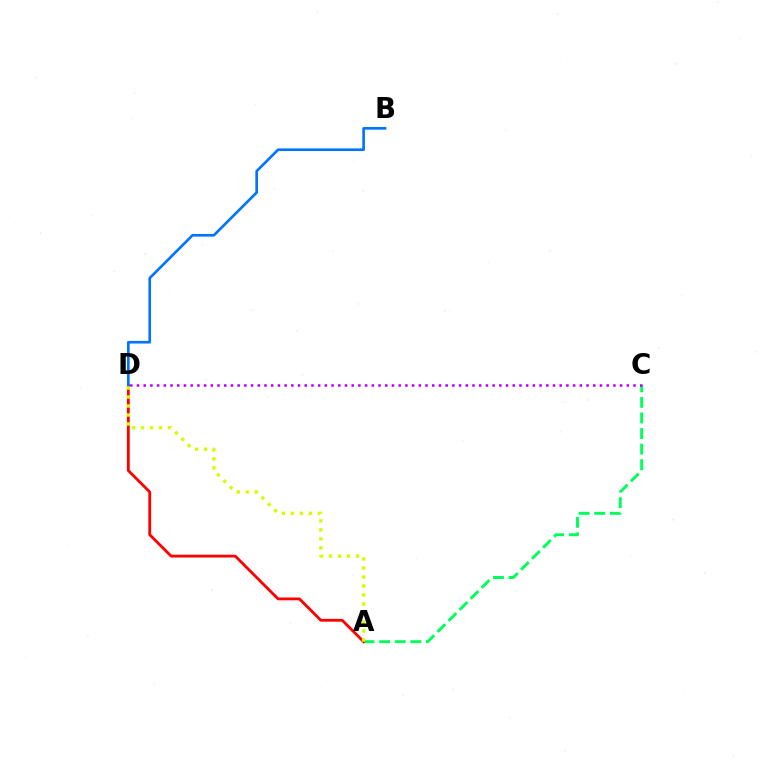{('A', 'C'): [{'color': '#00ff5c', 'line_style': 'dashed', 'thickness': 2.12}], ('A', 'D'): [{'color': '#ff0000', 'line_style': 'solid', 'thickness': 2.02}, {'color': '#d1ff00', 'line_style': 'dotted', 'thickness': 2.44}], ('B', 'D'): [{'color': '#0074ff', 'line_style': 'solid', 'thickness': 1.91}], ('C', 'D'): [{'color': '#b900ff', 'line_style': 'dotted', 'thickness': 1.82}]}